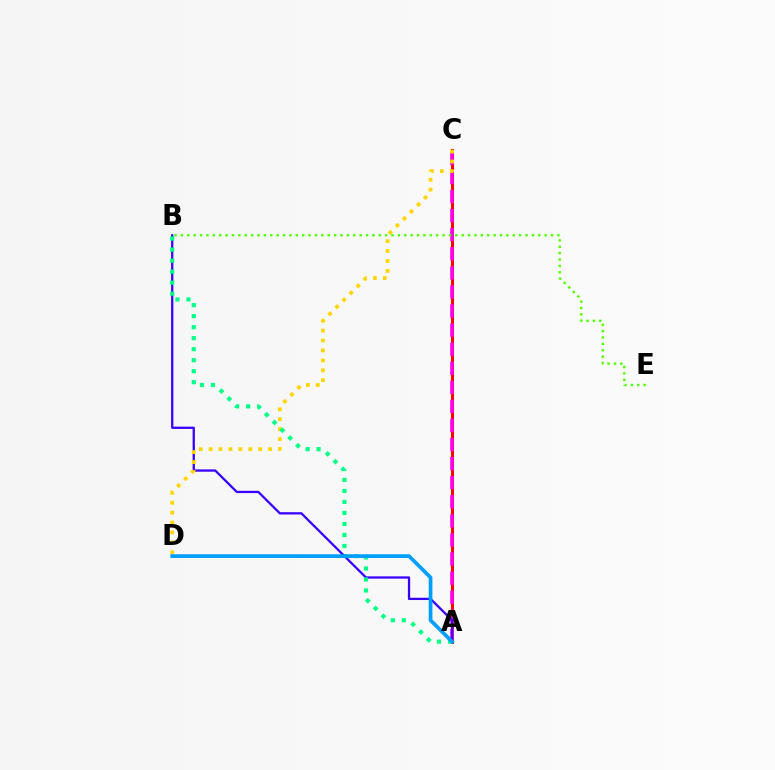{('A', 'C'): [{'color': '#ff0000', 'line_style': 'solid', 'thickness': 2.18}, {'color': '#ff00ed', 'line_style': 'dashed', 'thickness': 2.59}], ('A', 'B'): [{'color': '#3700ff', 'line_style': 'solid', 'thickness': 1.63}, {'color': '#00ff86', 'line_style': 'dotted', 'thickness': 2.99}], ('C', 'D'): [{'color': '#ffd500', 'line_style': 'dotted', 'thickness': 2.7}], ('B', 'E'): [{'color': '#4fff00', 'line_style': 'dotted', 'thickness': 1.73}], ('A', 'D'): [{'color': '#009eff', 'line_style': 'solid', 'thickness': 2.67}]}